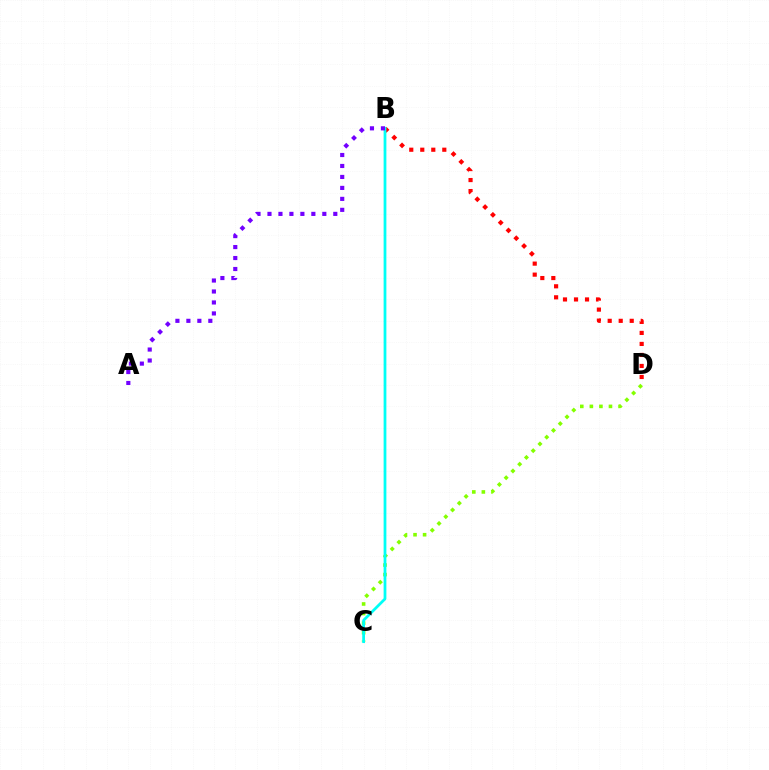{('B', 'D'): [{'color': '#ff0000', 'line_style': 'dotted', 'thickness': 2.99}], ('C', 'D'): [{'color': '#84ff00', 'line_style': 'dotted', 'thickness': 2.6}], ('B', 'C'): [{'color': '#00fff6', 'line_style': 'solid', 'thickness': 1.99}], ('A', 'B'): [{'color': '#7200ff', 'line_style': 'dotted', 'thickness': 2.98}]}